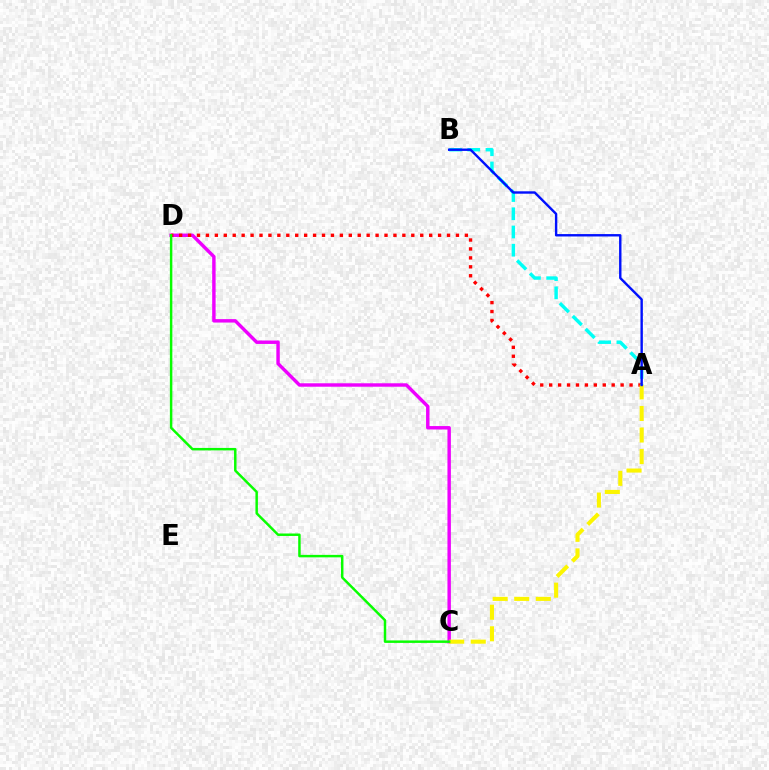{('C', 'D'): [{'color': '#ee00ff', 'line_style': 'solid', 'thickness': 2.47}, {'color': '#08ff00', 'line_style': 'solid', 'thickness': 1.77}], ('A', 'D'): [{'color': '#ff0000', 'line_style': 'dotted', 'thickness': 2.43}], ('A', 'C'): [{'color': '#fcf500', 'line_style': 'dashed', 'thickness': 2.93}], ('A', 'B'): [{'color': '#00fff6', 'line_style': 'dashed', 'thickness': 2.48}, {'color': '#0010ff', 'line_style': 'solid', 'thickness': 1.72}]}